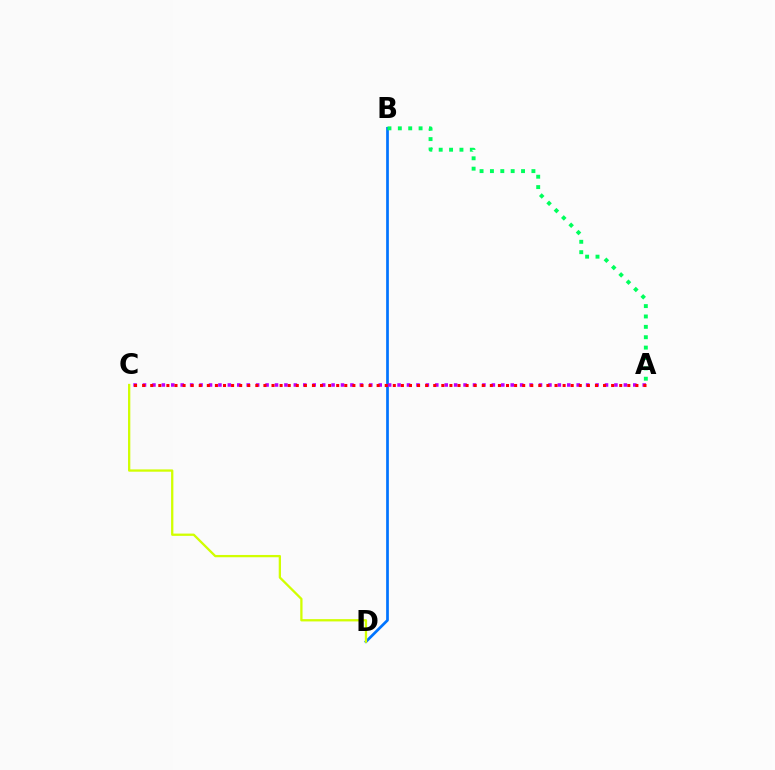{('B', 'D'): [{'color': '#0074ff', 'line_style': 'solid', 'thickness': 1.96}], ('A', 'C'): [{'color': '#b900ff', 'line_style': 'dotted', 'thickness': 2.56}, {'color': '#ff0000', 'line_style': 'dotted', 'thickness': 2.2}], ('A', 'B'): [{'color': '#00ff5c', 'line_style': 'dotted', 'thickness': 2.82}], ('C', 'D'): [{'color': '#d1ff00', 'line_style': 'solid', 'thickness': 1.65}]}